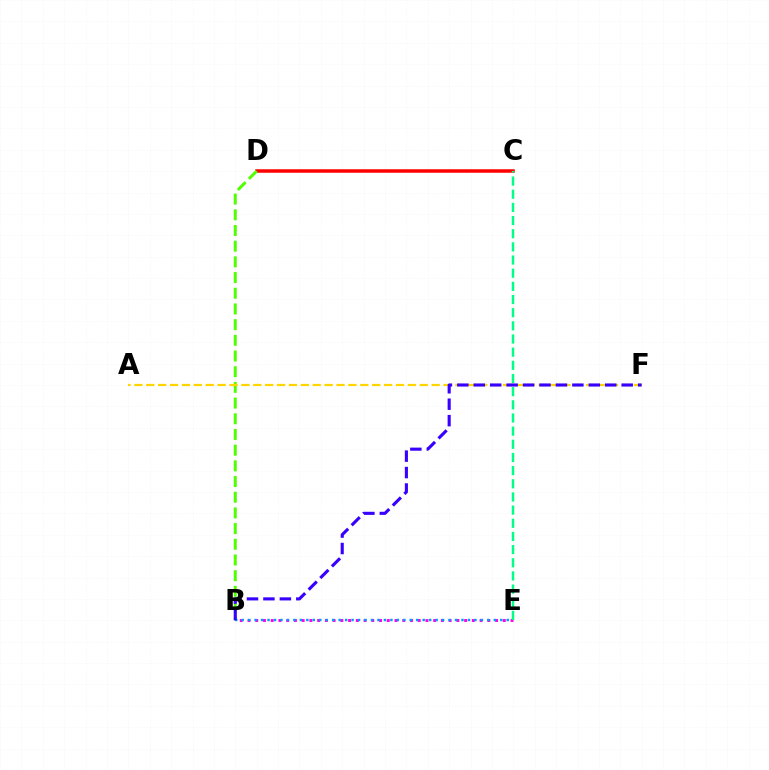{('C', 'D'): [{'color': '#ff0000', 'line_style': 'solid', 'thickness': 2.52}], ('B', 'D'): [{'color': '#4fff00', 'line_style': 'dashed', 'thickness': 2.13}], ('A', 'F'): [{'color': '#ffd500', 'line_style': 'dashed', 'thickness': 1.62}], ('B', 'E'): [{'color': '#ff00ed', 'line_style': 'dotted', 'thickness': 2.1}, {'color': '#009eff', 'line_style': 'dotted', 'thickness': 1.76}], ('C', 'E'): [{'color': '#00ff86', 'line_style': 'dashed', 'thickness': 1.79}], ('B', 'F'): [{'color': '#3700ff', 'line_style': 'dashed', 'thickness': 2.23}]}